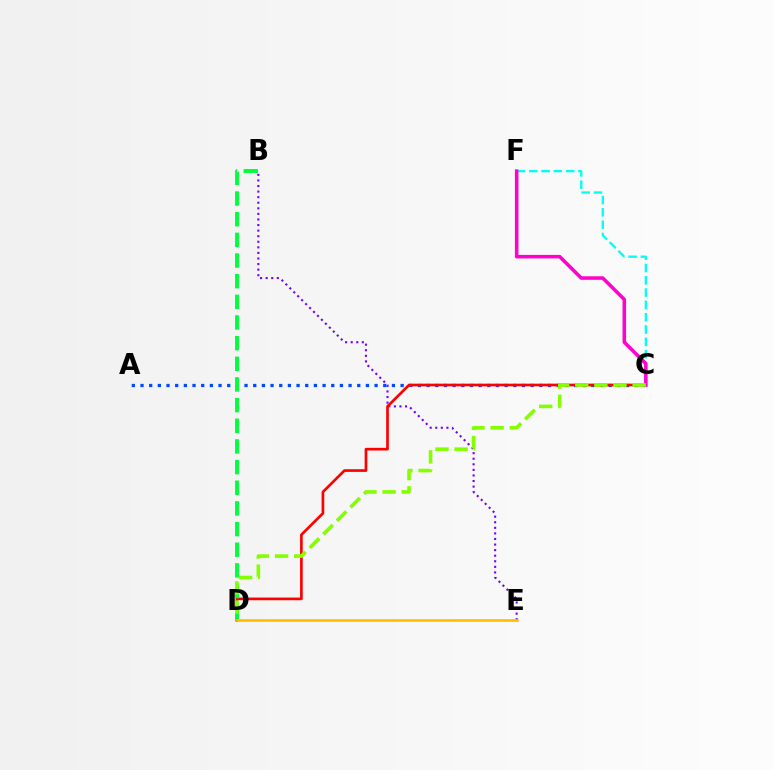{('C', 'F'): [{'color': '#00fff6', 'line_style': 'dashed', 'thickness': 1.67}, {'color': '#ff00cf', 'line_style': 'solid', 'thickness': 2.55}], ('B', 'E'): [{'color': '#7200ff', 'line_style': 'dotted', 'thickness': 1.51}], ('A', 'C'): [{'color': '#004bff', 'line_style': 'dotted', 'thickness': 2.36}], ('C', 'D'): [{'color': '#ff0000', 'line_style': 'solid', 'thickness': 1.93}, {'color': '#84ff00', 'line_style': 'dashed', 'thickness': 2.6}], ('B', 'D'): [{'color': '#00ff39', 'line_style': 'dashed', 'thickness': 2.81}], ('D', 'E'): [{'color': '#ffbd00', 'line_style': 'solid', 'thickness': 1.87}]}